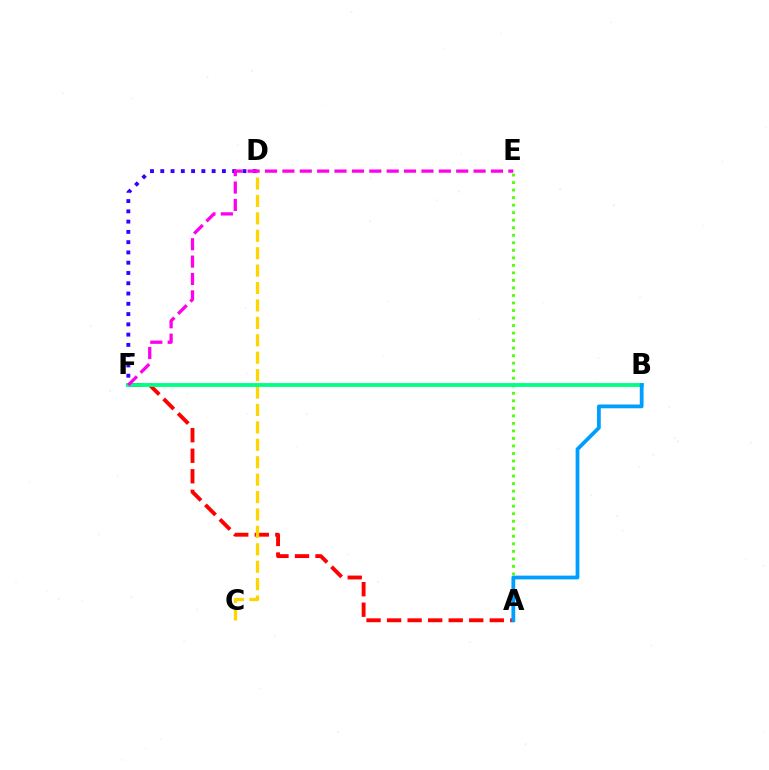{('A', 'F'): [{'color': '#ff0000', 'line_style': 'dashed', 'thickness': 2.79}], ('C', 'D'): [{'color': '#ffd500', 'line_style': 'dashed', 'thickness': 2.37}], ('D', 'F'): [{'color': '#3700ff', 'line_style': 'dotted', 'thickness': 2.79}], ('A', 'E'): [{'color': '#4fff00', 'line_style': 'dotted', 'thickness': 2.04}], ('B', 'F'): [{'color': '#00ff86', 'line_style': 'solid', 'thickness': 2.77}], ('E', 'F'): [{'color': '#ff00ed', 'line_style': 'dashed', 'thickness': 2.36}], ('A', 'B'): [{'color': '#009eff', 'line_style': 'solid', 'thickness': 2.72}]}